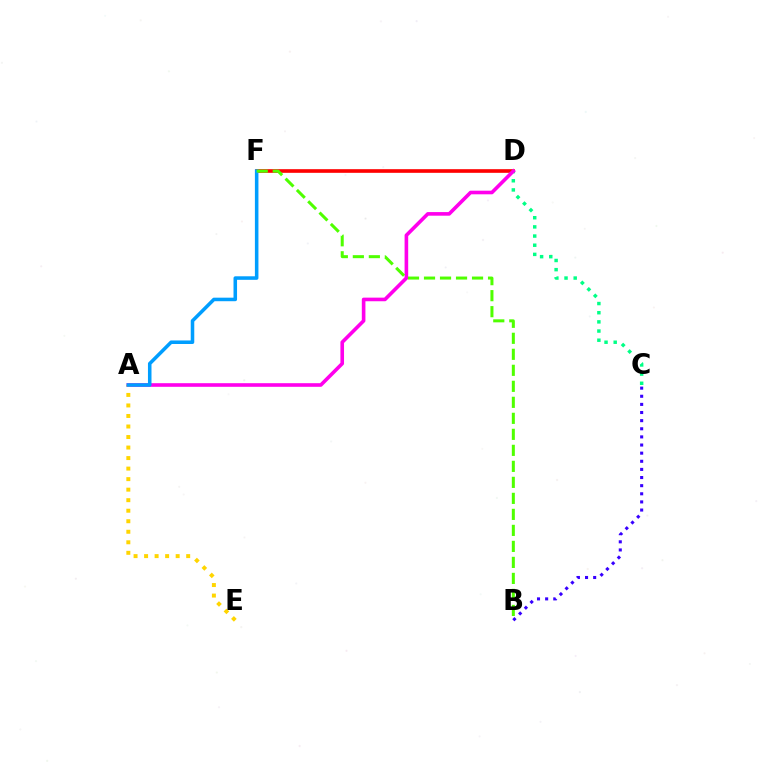{('B', 'C'): [{'color': '#3700ff', 'line_style': 'dotted', 'thickness': 2.21}], ('D', 'F'): [{'color': '#ff0000', 'line_style': 'solid', 'thickness': 2.62}], ('C', 'D'): [{'color': '#00ff86', 'line_style': 'dotted', 'thickness': 2.49}], ('A', 'D'): [{'color': '#ff00ed', 'line_style': 'solid', 'thickness': 2.6}], ('A', 'E'): [{'color': '#ffd500', 'line_style': 'dotted', 'thickness': 2.86}], ('A', 'F'): [{'color': '#009eff', 'line_style': 'solid', 'thickness': 2.55}], ('B', 'F'): [{'color': '#4fff00', 'line_style': 'dashed', 'thickness': 2.17}]}